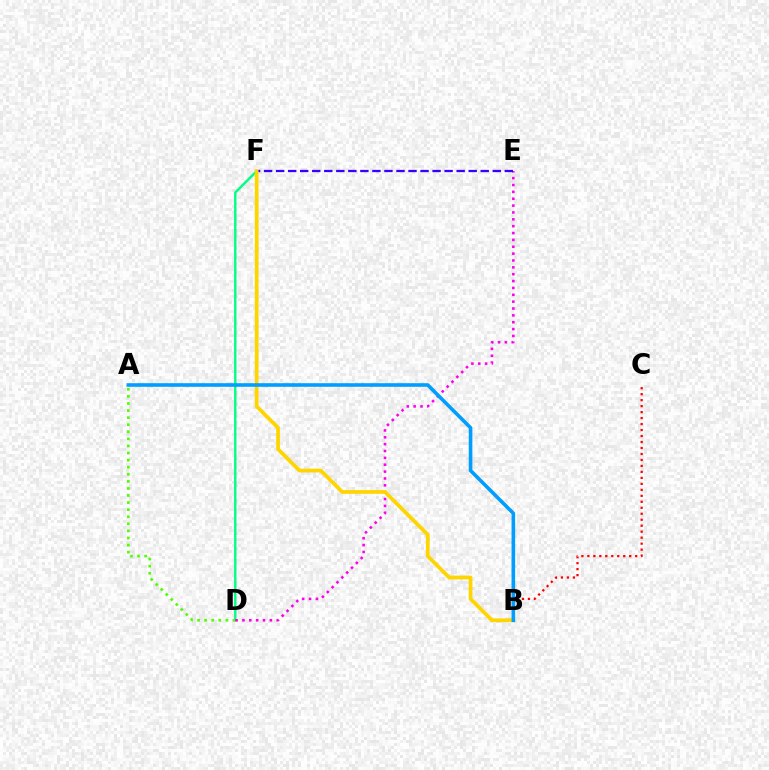{('B', 'C'): [{'color': '#ff0000', 'line_style': 'dotted', 'thickness': 1.62}], ('D', 'F'): [{'color': '#00ff86', 'line_style': 'solid', 'thickness': 1.73}], ('A', 'D'): [{'color': '#4fff00', 'line_style': 'dotted', 'thickness': 1.92}], ('D', 'E'): [{'color': '#ff00ed', 'line_style': 'dotted', 'thickness': 1.86}], ('E', 'F'): [{'color': '#3700ff', 'line_style': 'dashed', 'thickness': 1.63}], ('B', 'F'): [{'color': '#ffd500', 'line_style': 'solid', 'thickness': 2.7}], ('A', 'B'): [{'color': '#009eff', 'line_style': 'solid', 'thickness': 2.59}]}